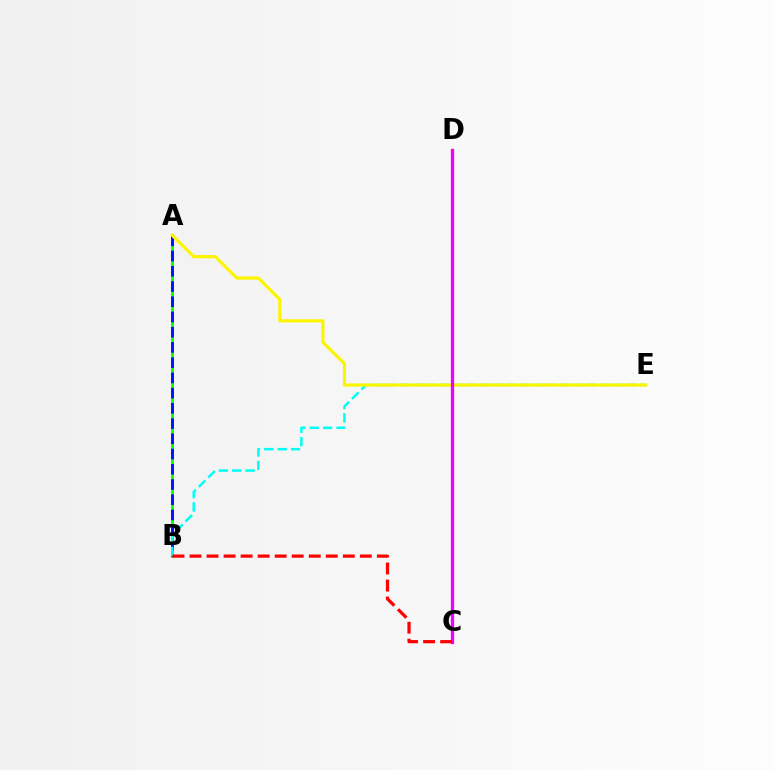{('A', 'B'): [{'color': '#08ff00', 'line_style': 'solid', 'thickness': 2.05}, {'color': '#0010ff', 'line_style': 'dashed', 'thickness': 2.07}], ('B', 'E'): [{'color': '#00fff6', 'line_style': 'dashed', 'thickness': 1.82}], ('A', 'E'): [{'color': '#fcf500', 'line_style': 'solid', 'thickness': 2.29}], ('C', 'D'): [{'color': '#ee00ff', 'line_style': 'solid', 'thickness': 2.37}], ('B', 'C'): [{'color': '#ff0000', 'line_style': 'dashed', 'thickness': 2.31}]}